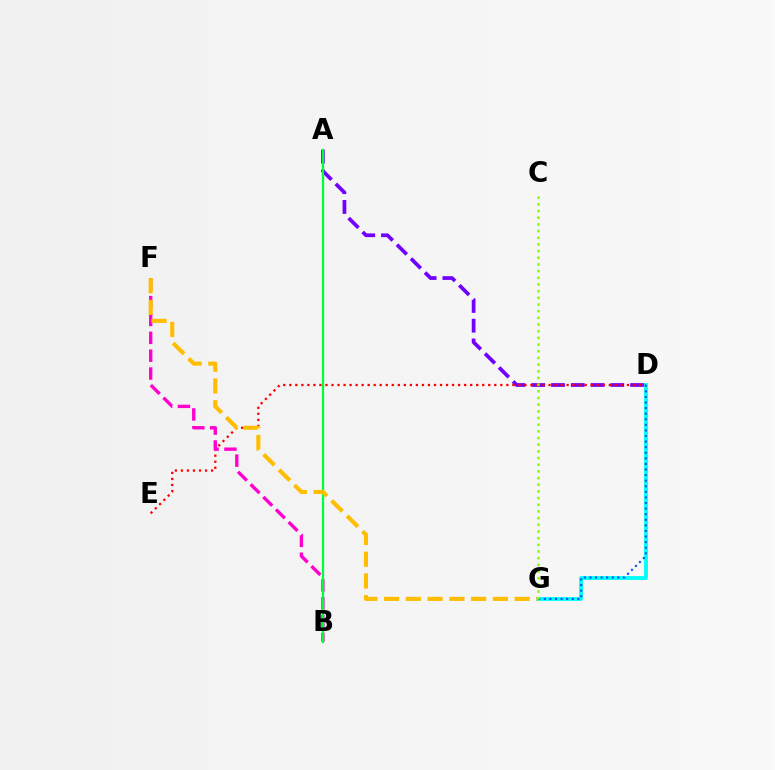{('D', 'G'): [{'color': '#00fff6', 'line_style': 'solid', 'thickness': 2.77}, {'color': '#004bff', 'line_style': 'dotted', 'thickness': 1.52}], ('A', 'D'): [{'color': '#7200ff', 'line_style': 'dashed', 'thickness': 2.68}], ('D', 'E'): [{'color': '#ff0000', 'line_style': 'dotted', 'thickness': 1.64}], ('B', 'F'): [{'color': '#ff00cf', 'line_style': 'dashed', 'thickness': 2.42}], ('A', 'B'): [{'color': '#00ff39', 'line_style': 'solid', 'thickness': 1.62}], ('F', 'G'): [{'color': '#ffbd00', 'line_style': 'dashed', 'thickness': 2.96}], ('C', 'G'): [{'color': '#84ff00', 'line_style': 'dotted', 'thickness': 1.81}]}